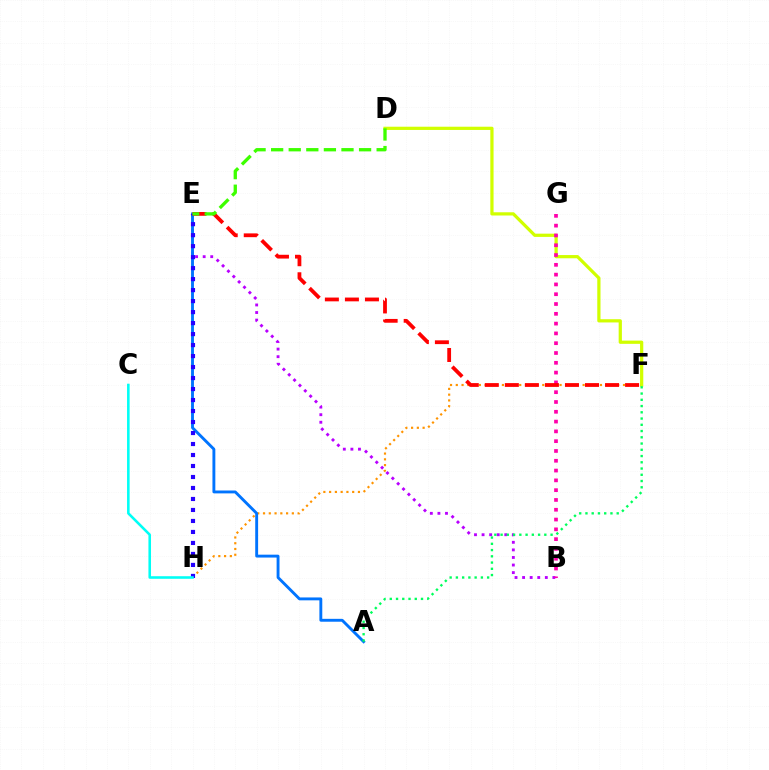{('F', 'H'): [{'color': '#ff9400', 'line_style': 'dotted', 'thickness': 1.57}], ('B', 'E'): [{'color': '#b900ff', 'line_style': 'dotted', 'thickness': 2.06}], ('D', 'F'): [{'color': '#d1ff00', 'line_style': 'solid', 'thickness': 2.33}], ('B', 'G'): [{'color': '#ff00ac', 'line_style': 'dotted', 'thickness': 2.66}], ('A', 'E'): [{'color': '#0074ff', 'line_style': 'solid', 'thickness': 2.08}], ('E', 'H'): [{'color': '#2500ff', 'line_style': 'dotted', 'thickness': 2.99}], ('E', 'F'): [{'color': '#ff0000', 'line_style': 'dashed', 'thickness': 2.72}], ('A', 'F'): [{'color': '#00ff5c', 'line_style': 'dotted', 'thickness': 1.7}], ('C', 'H'): [{'color': '#00fff6', 'line_style': 'solid', 'thickness': 1.86}], ('D', 'E'): [{'color': '#3dff00', 'line_style': 'dashed', 'thickness': 2.39}]}